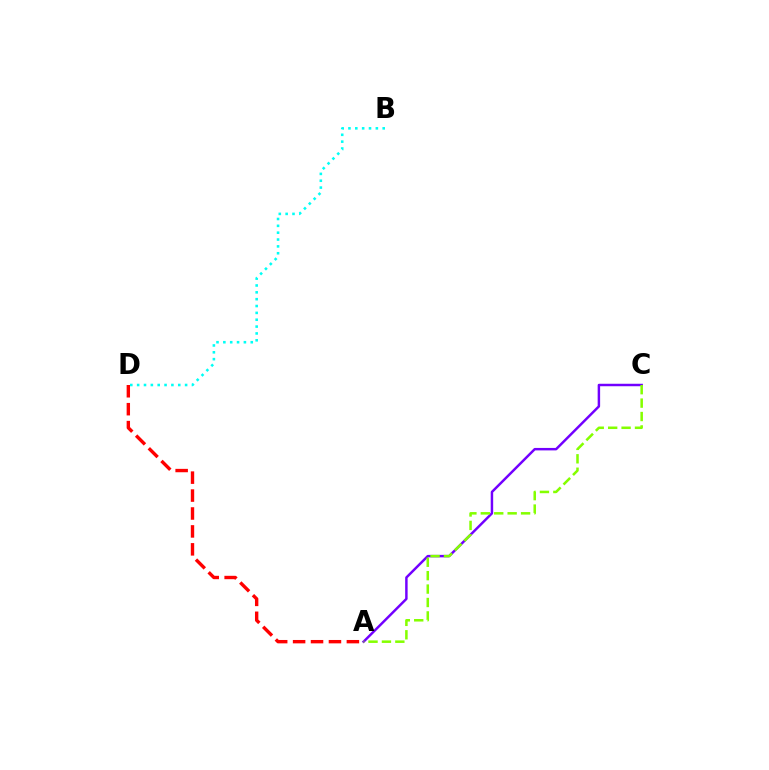{('A', 'C'): [{'color': '#7200ff', 'line_style': 'solid', 'thickness': 1.78}, {'color': '#84ff00', 'line_style': 'dashed', 'thickness': 1.82}], ('A', 'D'): [{'color': '#ff0000', 'line_style': 'dashed', 'thickness': 2.44}], ('B', 'D'): [{'color': '#00fff6', 'line_style': 'dotted', 'thickness': 1.86}]}